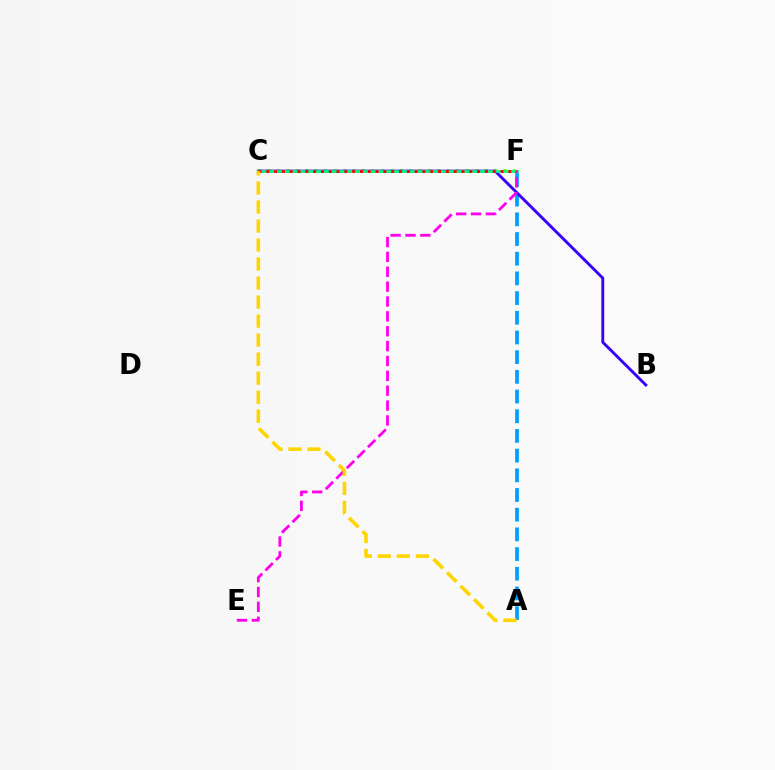{('C', 'F'): [{'color': '#4fff00', 'line_style': 'dotted', 'thickness': 2.56}, {'color': '#00ff86', 'line_style': 'solid', 'thickness': 1.93}, {'color': '#ff0000', 'line_style': 'dotted', 'thickness': 2.12}], ('A', 'F'): [{'color': '#009eff', 'line_style': 'dashed', 'thickness': 2.67}], ('B', 'C'): [{'color': '#3700ff', 'line_style': 'solid', 'thickness': 2.08}], ('E', 'F'): [{'color': '#ff00ed', 'line_style': 'dashed', 'thickness': 2.02}], ('A', 'C'): [{'color': '#ffd500', 'line_style': 'dashed', 'thickness': 2.58}]}